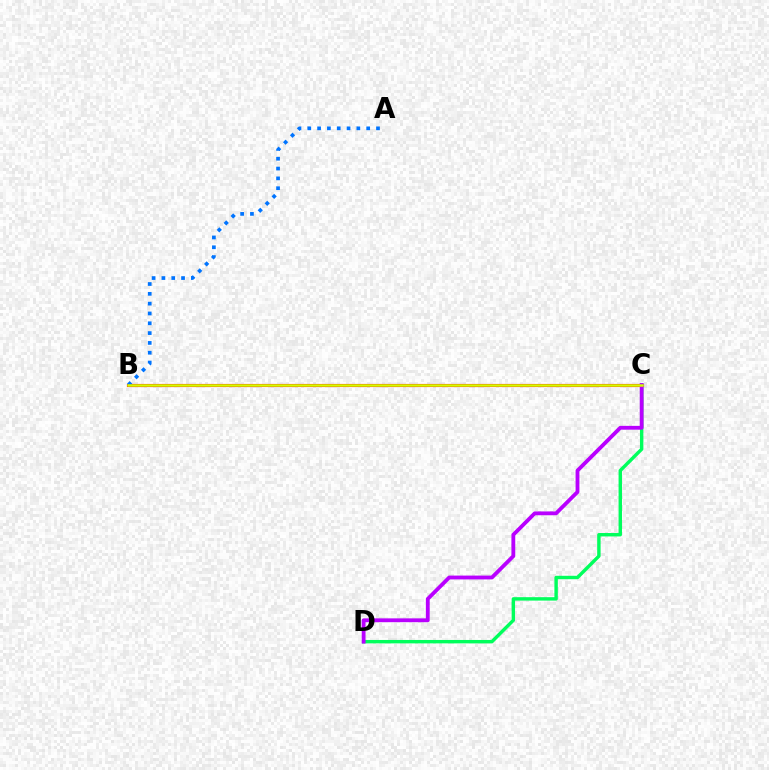{('B', 'C'): [{'color': '#ff0000', 'line_style': 'solid', 'thickness': 2.25}, {'color': '#d1ff00', 'line_style': 'solid', 'thickness': 1.8}], ('A', 'B'): [{'color': '#0074ff', 'line_style': 'dotted', 'thickness': 2.67}], ('C', 'D'): [{'color': '#00ff5c', 'line_style': 'solid', 'thickness': 2.46}, {'color': '#b900ff', 'line_style': 'solid', 'thickness': 2.75}]}